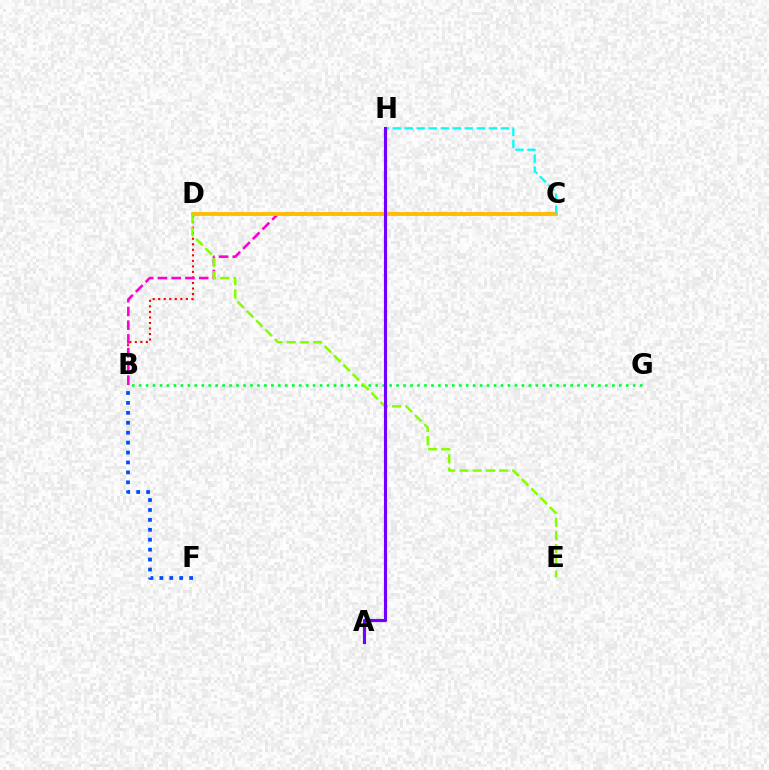{('B', 'D'): [{'color': '#ff0000', 'line_style': 'dotted', 'thickness': 1.5}], ('B', 'C'): [{'color': '#ff00cf', 'line_style': 'dashed', 'thickness': 1.87}], ('B', 'G'): [{'color': '#00ff39', 'line_style': 'dotted', 'thickness': 1.89}], ('C', 'D'): [{'color': '#ffbd00', 'line_style': 'solid', 'thickness': 2.74}], ('B', 'F'): [{'color': '#004bff', 'line_style': 'dotted', 'thickness': 2.7}], ('C', 'H'): [{'color': '#00fff6', 'line_style': 'dashed', 'thickness': 1.63}], ('D', 'E'): [{'color': '#84ff00', 'line_style': 'dashed', 'thickness': 1.79}], ('A', 'H'): [{'color': '#7200ff', 'line_style': 'solid', 'thickness': 2.26}]}